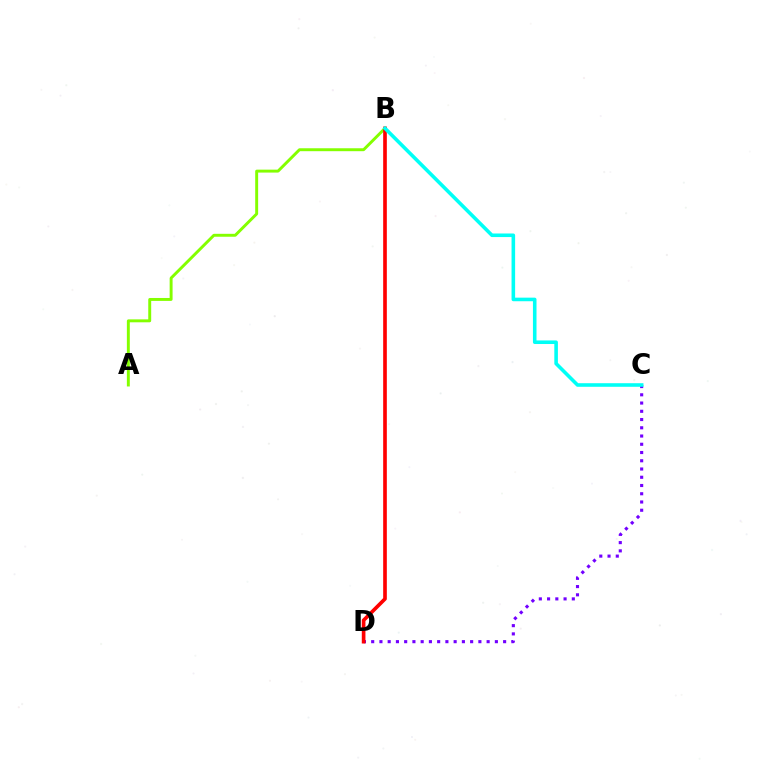{('A', 'B'): [{'color': '#84ff00', 'line_style': 'solid', 'thickness': 2.11}], ('C', 'D'): [{'color': '#7200ff', 'line_style': 'dotted', 'thickness': 2.24}], ('B', 'D'): [{'color': '#ff0000', 'line_style': 'solid', 'thickness': 2.63}], ('B', 'C'): [{'color': '#00fff6', 'line_style': 'solid', 'thickness': 2.58}]}